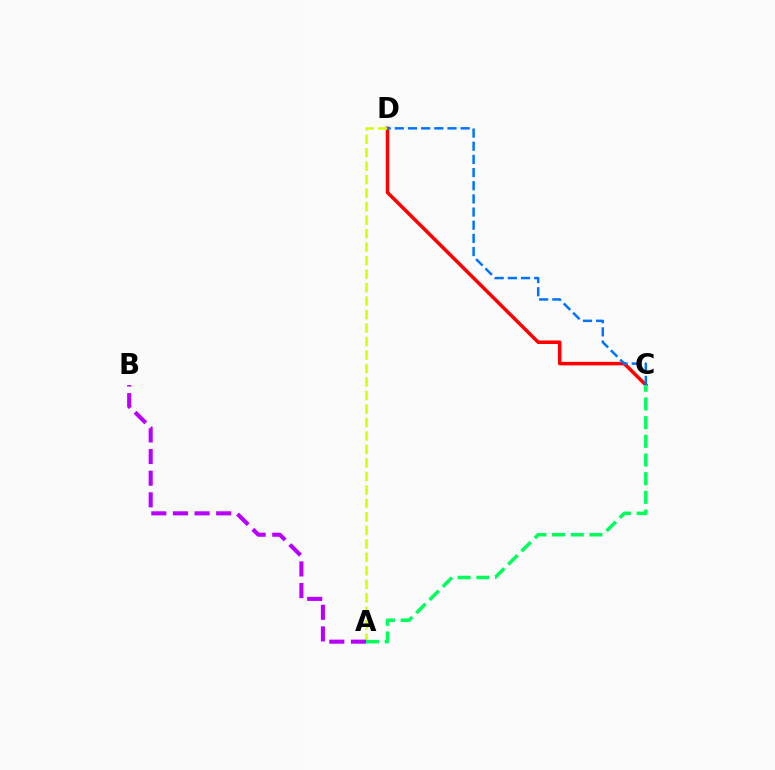{('C', 'D'): [{'color': '#ff0000', 'line_style': 'solid', 'thickness': 2.53}, {'color': '#0074ff', 'line_style': 'dashed', 'thickness': 1.79}], ('A', 'D'): [{'color': '#d1ff00', 'line_style': 'dashed', 'thickness': 1.83}], ('A', 'C'): [{'color': '#00ff5c', 'line_style': 'dashed', 'thickness': 2.54}], ('A', 'B'): [{'color': '#b900ff', 'line_style': 'dashed', 'thickness': 2.94}]}